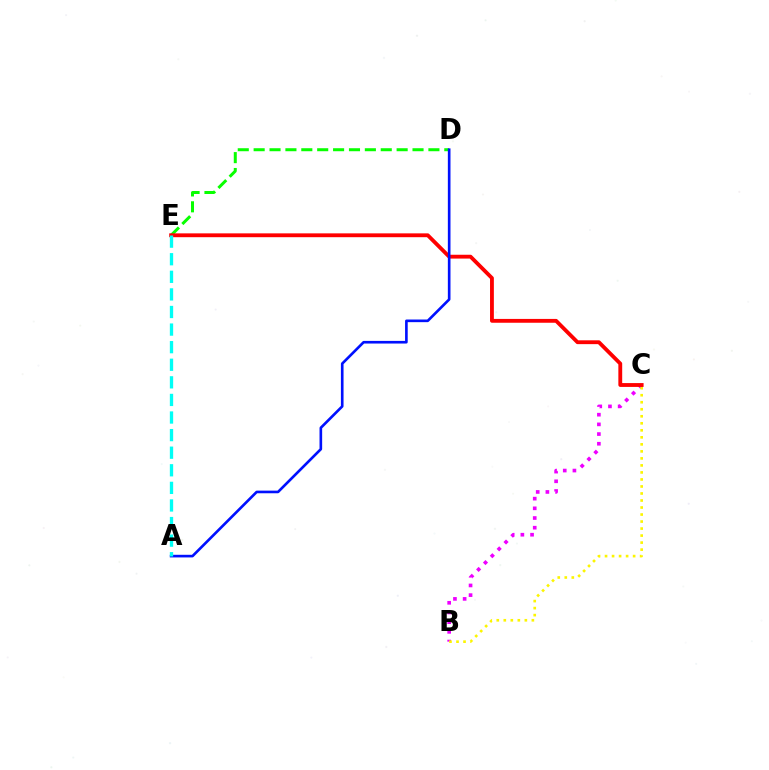{('B', 'C'): [{'color': '#ee00ff', 'line_style': 'dotted', 'thickness': 2.63}, {'color': '#fcf500', 'line_style': 'dotted', 'thickness': 1.91}], ('D', 'E'): [{'color': '#08ff00', 'line_style': 'dashed', 'thickness': 2.16}], ('C', 'E'): [{'color': '#ff0000', 'line_style': 'solid', 'thickness': 2.76}], ('A', 'D'): [{'color': '#0010ff', 'line_style': 'solid', 'thickness': 1.9}], ('A', 'E'): [{'color': '#00fff6', 'line_style': 'dashed', 'thickness': 2.39}]}